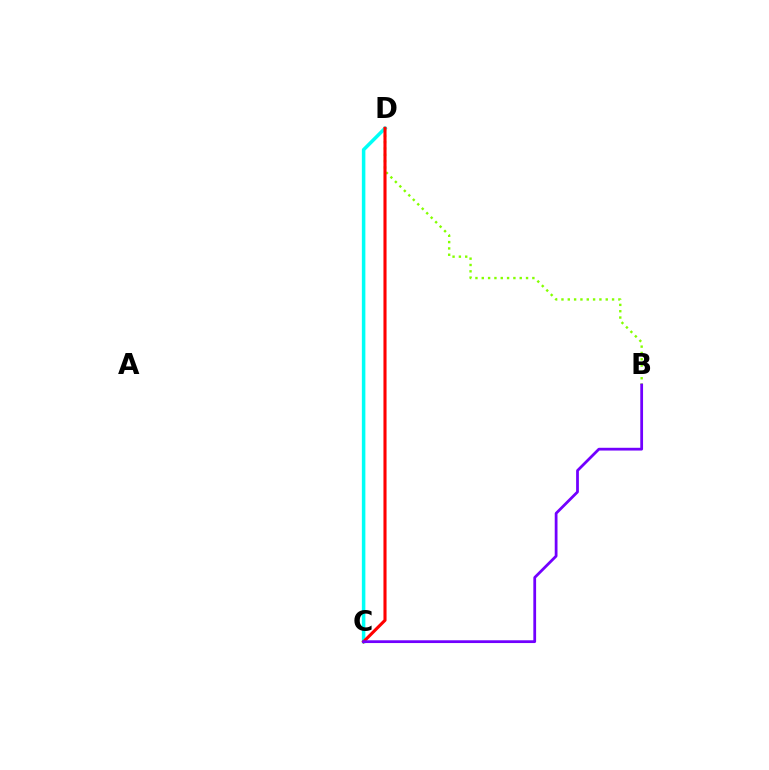{('C', 'D'): [{'color': '#00fff6', 'line_style': 'solid', 'thickness': 2.53}, {'color': '#ff0000', 'line_style': 'solid', 'thickness': 2.23}], ('B', 'D'): [{'color': '#84ff00', 'line_style': 'dotted', 'thickness': 1.72}], ('B', 'C'): [{'color': '#7200ff', 'line_style': 'solid', 'thickness': 1.99}]}